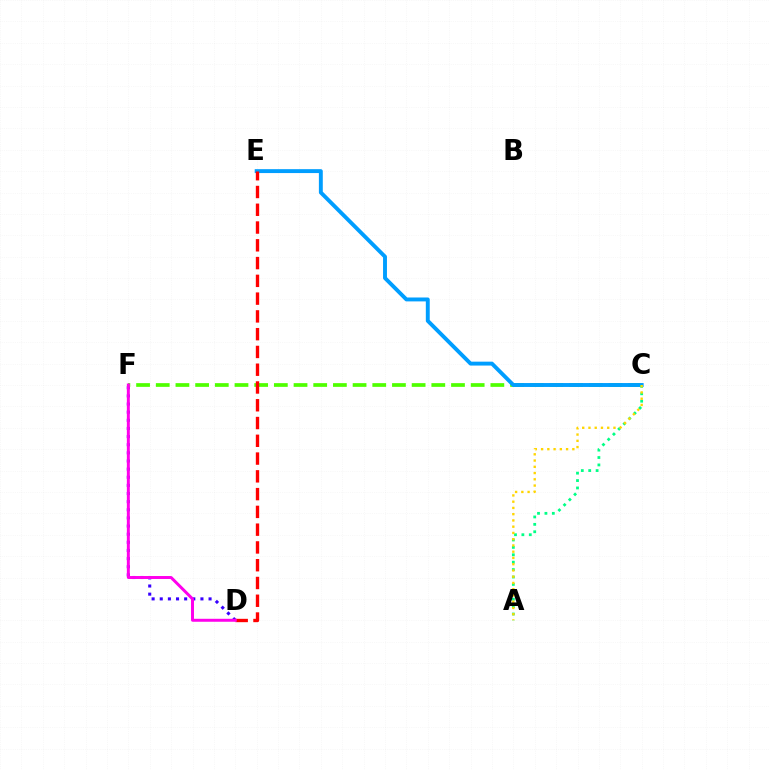{('D', 'F'): [{'color': '#3700ff', 'line_style': 'dotted', 'thickness': 2.21}, {'color': '#ff00ed', 'line_style': 'solid', 'thickness': 2.14}], ('C', 'F'): [{'color': '#4fff00', 'line_style': 'dashed', 'thickness': 2.67}], ('C', 'E'): [{'color': '#009eff', 'line_style': 'solid', 'thickness': 2.81}], ('A', 'C'): [{'color': '#00ff86', 'line_style': 'dotted', 'thickness': 2.01}, {'color': '#ffd500', 'line_style': 'dotted', 'thickness': 1.7}], ('D', 'E'): [{'color': '#ff0000', 'line_style': 'dashed', 'thickness': 2.41}]}